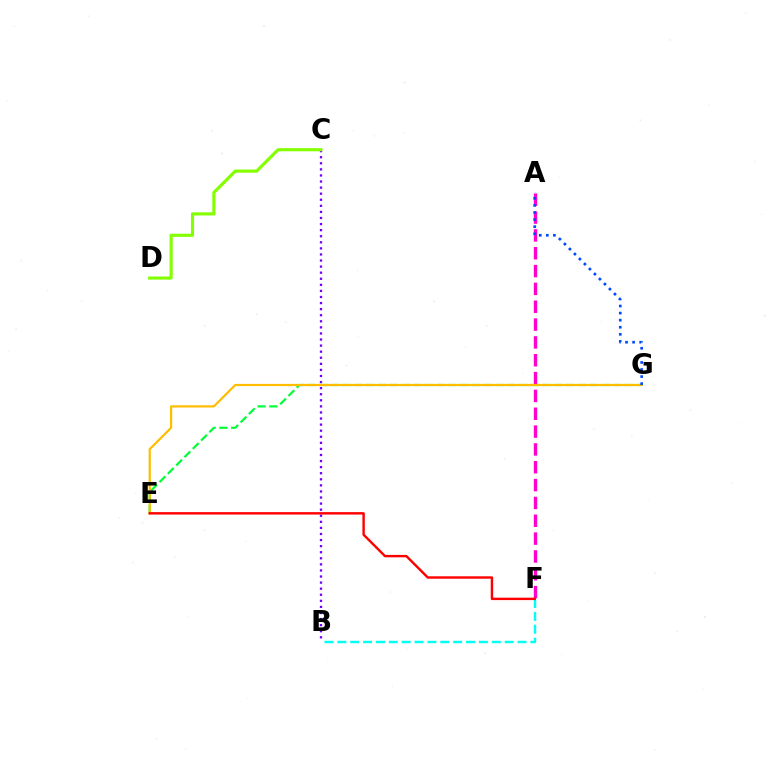{('E', 'G'): [{'color': '#00ff39', 'line_style': 'dashed', 'thickness': 1.6}, {'color': '#ffbd00', 'line_style': 'solid', 'thickness': 1.58}], ('A', 'F'): [{'color': '#ff00cf', 'line_style': 'dashed', 'thickness': 2.42}], ('B', 'C'): [{'color': '#7200ff', 'line_style': 'dotted', 'thickness': 1.65}], ('A', 'G'): [{'color': '#004bff', 'line_style': 'dotted', 'thickness': 1.92}], ('B', 'F'): [{'color': '#00fff6', 'line_style': 'dashed', 'thickness': 1.75}], ('C', 'D'): [{'color': '#84ff00', 'line_style': 'solid', 'thickness': 2.27}], ('E', 'F'): [{'color': '#ff0000', 'line_style': 'solid', 'thickness': 1.74}]}